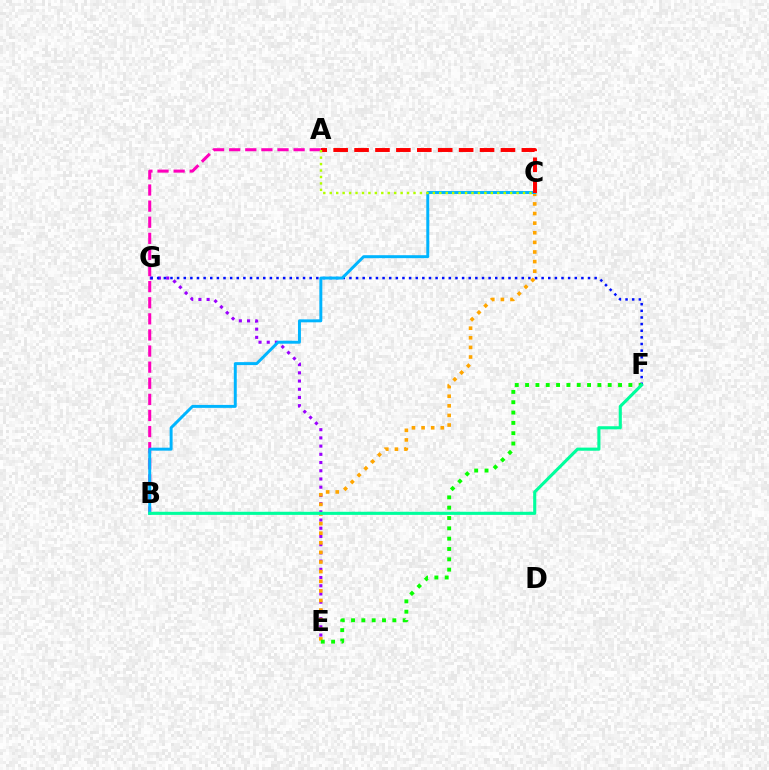{('A', 'B'): [{'color': '#ff00bd', 'line_style': 'dashed', 'thickness': 2.19}], ('E', 'G'): [{'color': '#9b00ff', 'line_style': 'dotted', 'thickness': 2.23}], ('C', 'E'): [{'color': '#ffa500', 'line_style': 'dotted', 'thickness': 2.61}], ('F', 'G'): [{'color': '#0010ff', 'line_style': 'dotted', 'thickness': 1.8}], ('B', 'C'): [{'color': '#00b5ff', 'line_style': 'solid', 'thickness': 2.13}], ('A', 'C'): [{'color': '#ff0000', 'line_style': 'dashed', 'thickness': 2.84}, {'color': '#b3ff00', 'line_style': 'dotted', 'thickness': 1.75}], ('E', 'F'): [{'color': '#08ff00', 'line_style': 'dotted', 'thickness': 2.81}], ('B', 'F'): [{'color': '#00ff9d', 'line_style': 'solid', 'thickness': 2.23}]}